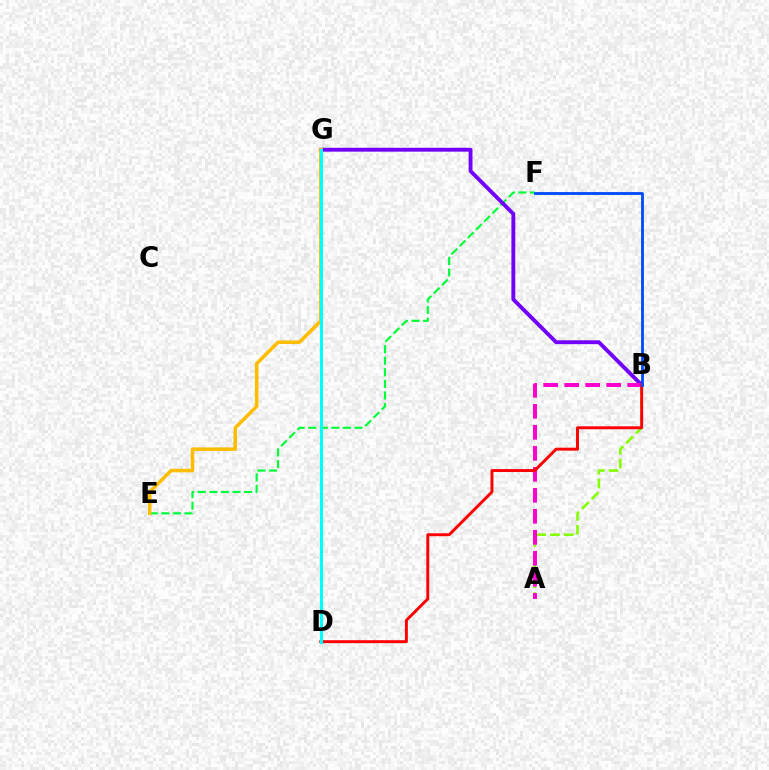{('E', 'F'): [{'color': '#00ff39', 'line_style': 'dashed', 'thickness': 1.57}], ('B', 'G'): [{'color': '#7200ff', 'line_style': 'solid', 'thickness': 2.78}], ('A', 'B'): [{'color': '#84ff00', 'line_style': 'dashed', 'thickness': 1.87}, {'color': '#ff00cf', 'line_style': 'dashed', 'thickness': 2.85}], ('B', 'D'): [{'color': '#ff0000', 'line_style': 'solid', 'thickness': 2.12}], ('E', 'G'): [{'color': '#ffbd00', 'line_style': 'solid', 'thickness': 2.54}], ('D', 'G'): [{'color': '#00fff6', 'line_style': 'solid', 'thickness': 2.22}], ('B', 'F'): [{'color': '#004bff', 'line_style': 'solid', 'thickness': 2.04}]}